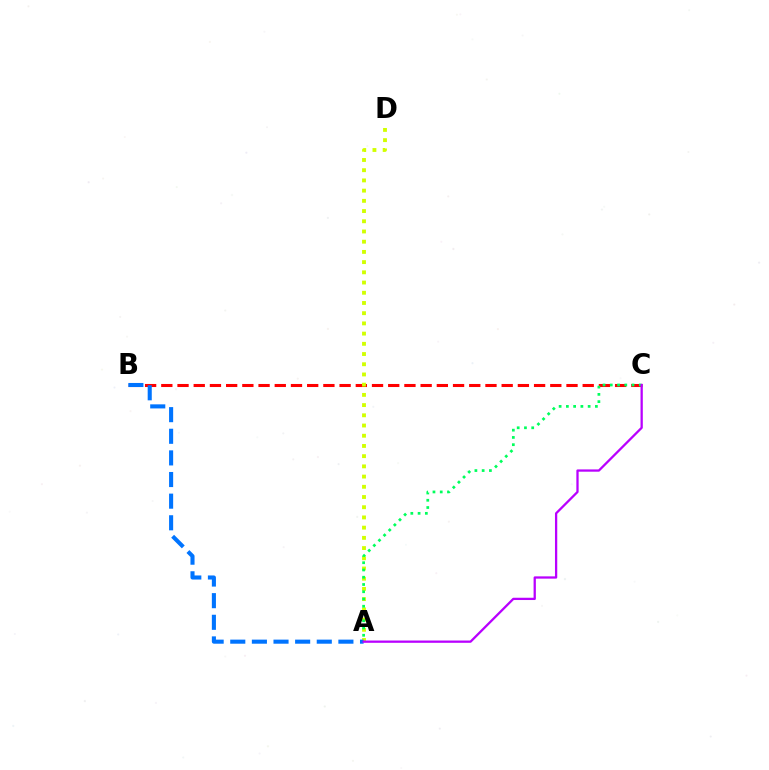{('B', 'C'): [{'color': '#ff0000', 'line_style': 'dashed', 'thickness': 2.2}], ('A', 'D'): [{'color': '#d1ff00', 'line_style': 'dotted', 'thickness': 2.77}], ('A', 'C'): [{'color': '#00ff5c', 'line_style': 'dotted', 'thickness': 1.97}, {'color': '#b900ff', 'line_style': 'solid', 'thickness': 1.64}], ('A', 'B'): [{'color': '#0074ff', 'line_style': 'dashed', 'thickness': 2.94}]}